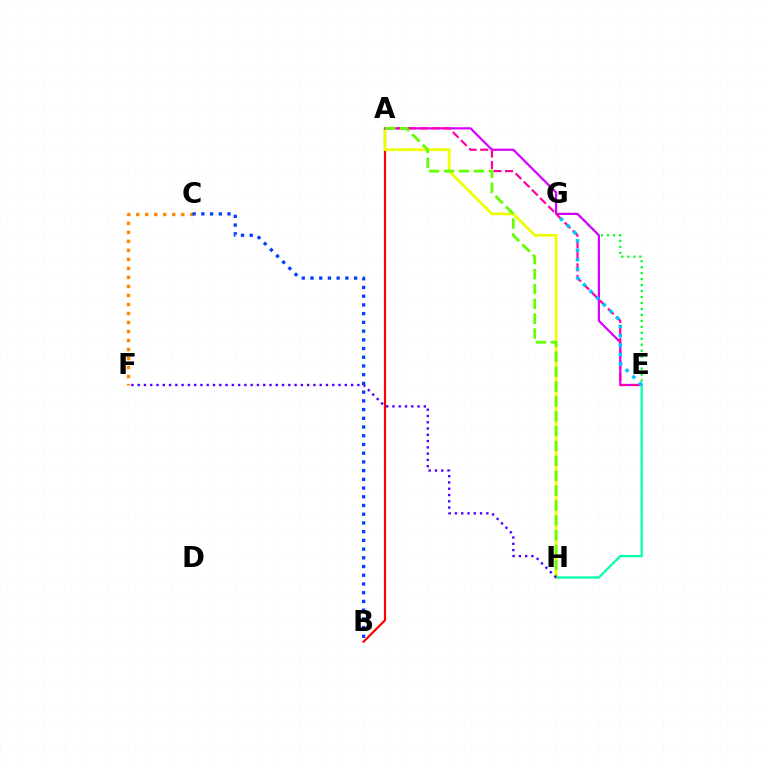{('E', 'G'): [{'color': '#00ff27', 'line_style': 'dotted', 'thickness': 1.62}, {'color': '#00c7ff', 'line_style': 'dotted', 'thickness': 2.55}], ('A', 'B'): [{'color': '#ff0000', 'line_style': 'solid', 'thickness': 1.56}], ('A', 'H'): [{'color': '#eeff00', 'line_style': 'solid', 'thickness': 1.95}, {'color': '#66ff00', 'line_style': 'dashed', 'thickness': 2.02}], ('C', 'F'): [{'color': '#ff8800', 'line_style': 'dotted', 'thickness': 2.45}], ('A', 'E'): [{'color': '#d600ff', 'line_style': 'solid', 'thickness': 1.59}, {'color': '#ff00a0', 'line_style': 'dashed', 'thickness': 1.57}], ('B', 'C'): [{'color': '#003fff', 'line_style': 'dotted', 'thickness': 2.37}], ('E', 'H'): [{'color': '#00ffaf', 'line_style': 'solid', 'thickness': 1.63}], ('F', 'H'): [{'color': '#4f00ff', 'line_style': 'dotted', 'thickness': 1.71}]}